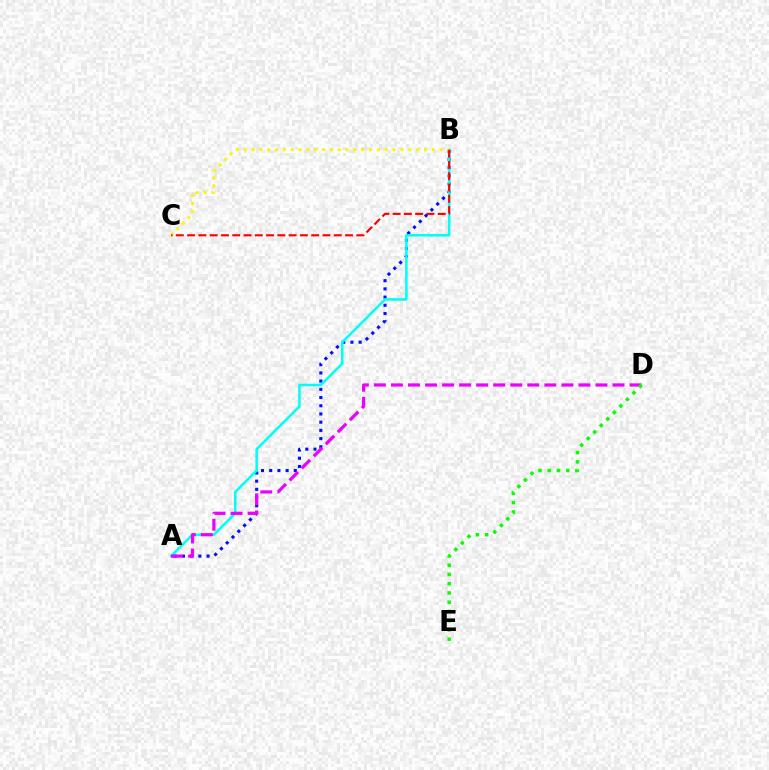{('A', 'B'): [{'color': '#0010ff', 'line_style': 'dotted', 'thickness': 2.23}, {'color': '#00fff6', 'line_style': 'solid', 'thickness': 1.83}], ('A', 'D'): [{'color': '#ee00ff', 'line_style': 'dashed', 'thickness': 2.32}], ('B', 'C'): [{'color': '#fcf500', 'line_style': 'dotted', 'thickness': 2.13}, {'color': '#ff0000', 'line_style': 'dashed', 'thickness': 1.53}], ('D', 'E'): [{'color': '#08ff00', 'line_style': 'dotted', 'thickness': 2.51}]}